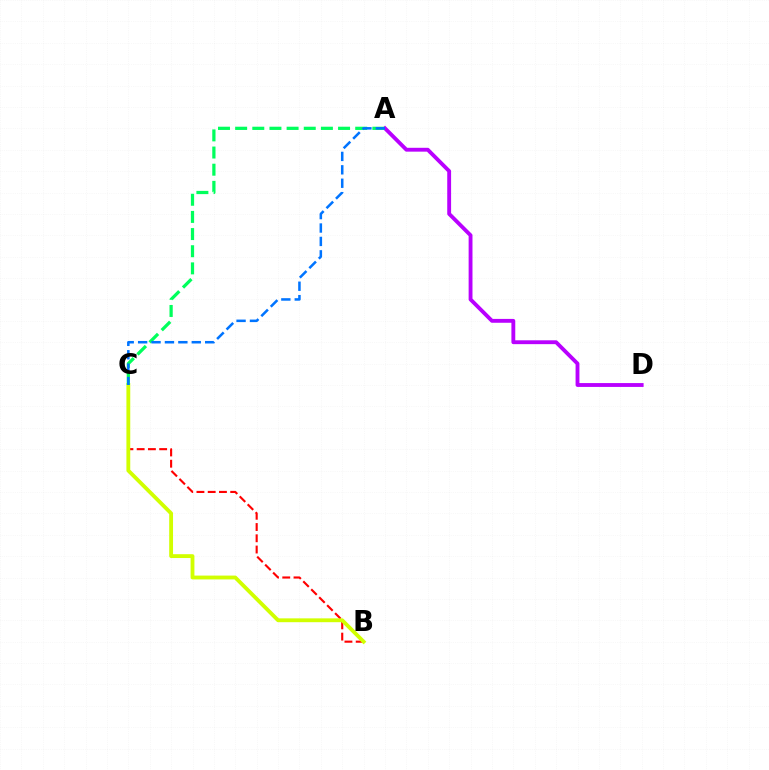{('B', 'C'): [{'color': '#ff0000', 'line_style': 'dashed', 'thickness': 1.53}, {'color': '#d1ff00', 'line_style': 'solid', 'thickness': 2.76}], ('A', 'D'): [{'color': '#b900ff', 'line_style': 'solid', 'thickness': 2.77}], ('A', 'C'): [{'color': '#00ff5c', 'line_style': 'dashed', 'thickness': 2.33}, {'color': '#0074ff', 'line_style': 'dashed', 'thickness': 1.82}]}